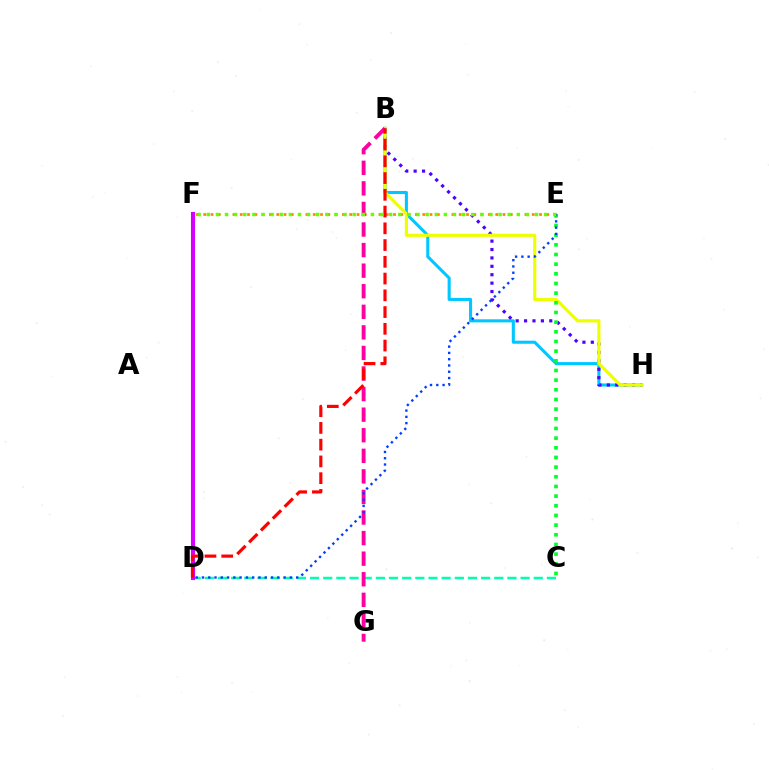{('E', 'F'): [{'color': '#ff8800', 'line_style': 'dotted', 'thickness': 1.98}, {'color': '#66ff00', 'line_style': 'dotted', 'thickness': 2.48}], ('B', 'H'): [{'color': '#00c7ff', 'line_style': 'solid', 'thickness': 2.21}, {'color': '#4f00ff', 'line_style': 'dotted', 'thickness': 2.28}, {'color': '#eeff00', 'line_style': 'solid', 'thickness': 2.29}], ('C', 'E'): [{'color': '#00ff27', 'line_style': 'dotted', 'thickness': 2.63}], ('C', 'D'): [{'color': '#00ffaf', 'line_style': 'dashed', 'thickness': 1.79}], ('D', 'F'): [{'color': '#d600ff', 'line_style': 'solid', 'thickness': 2.95}], ('B', 'G'): [{'color': '#ff00a0', 'line_style': 'dashed', 'thickness': 2.79}], ('D', 'E'): [{'color': '#003fff', 'line_style': 'dotted', 'thickness': 1.71}], ('B', 'D'): [{'color': '#ff0000', 'line_style': 'dashed', 'thickness': 2.28}]}